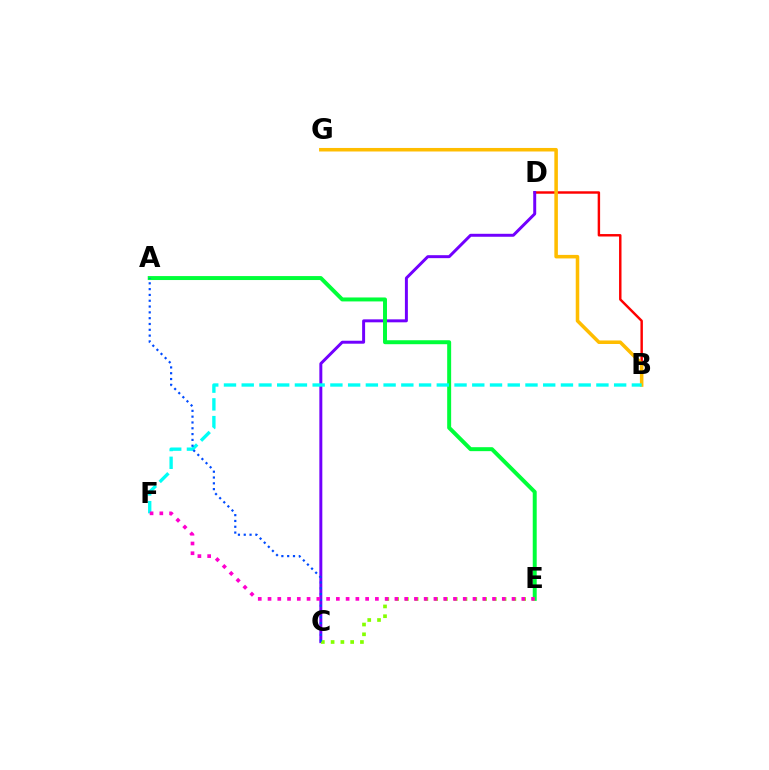{('B', 'D'): [{'color': '#ff0000', 'line_style': 'solid', 'thickness': 1.76}], ('B', 'G'): [{'color': '#ffbd00', 'line_style': 'solid', 'thickness': 2.54}], ('C', 'D'): [{'color': '#7200ff', 'line_style': 'solid', 'thickness': 2.13}], ('A', 'E'): [{'color': '#00ff39', 'line_style': 'solid', 'thickness': 2.85}], ('B', 'F'): [{'color': '#00fff6', 'line_style': 'dashed', 'thickness': 2.41}], ('C', 'E'): [{'color': '#84ff00', 'line_style': 'dotted', 'thickness': 2.65}], ('A', 'C'): [{'color': '#004bff', 'line_style': 'dotted', 'thickness': 1.58}], ('E', 'F'): [{'color': '#ff00cf', 'line_style': 'dotted', 'thickness': 2.65}]}